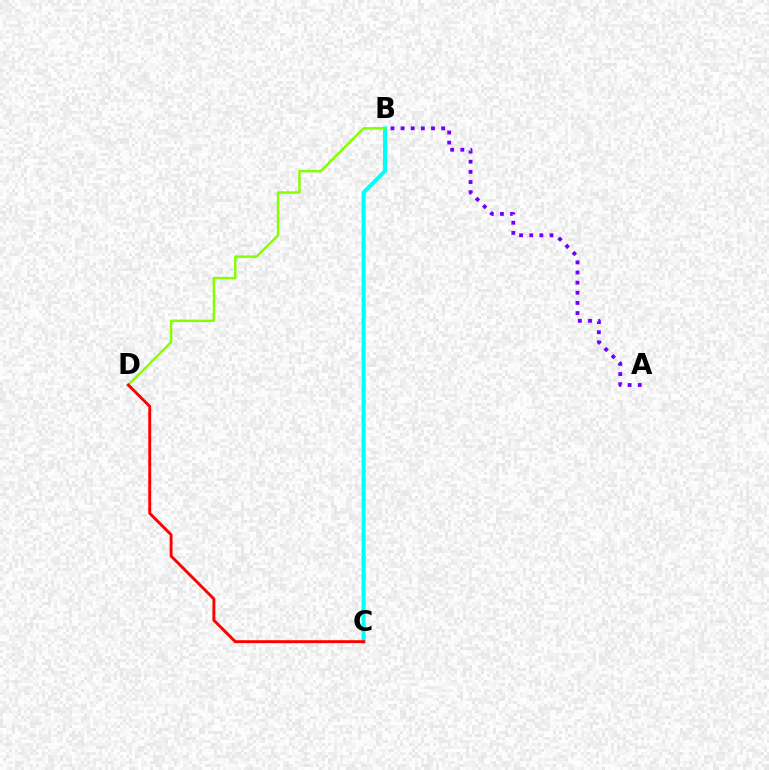{('B', 'C'): [{'color': '#00fff6', 'line_style': 'solid', 'thickness': 2.91}], ('B', 'D'): [{'color': '#84ff00', 'line_style': 'solid', 'thickness': 1.75}], ('C', 'D'): [{'color': '#ff0000', 'line_style': 'solid', 'thickness': 2.09}], ('A', 'B'): [{'color': '#7200ff', 'line_style': 'dotted', 'thickness': 2.75}]}